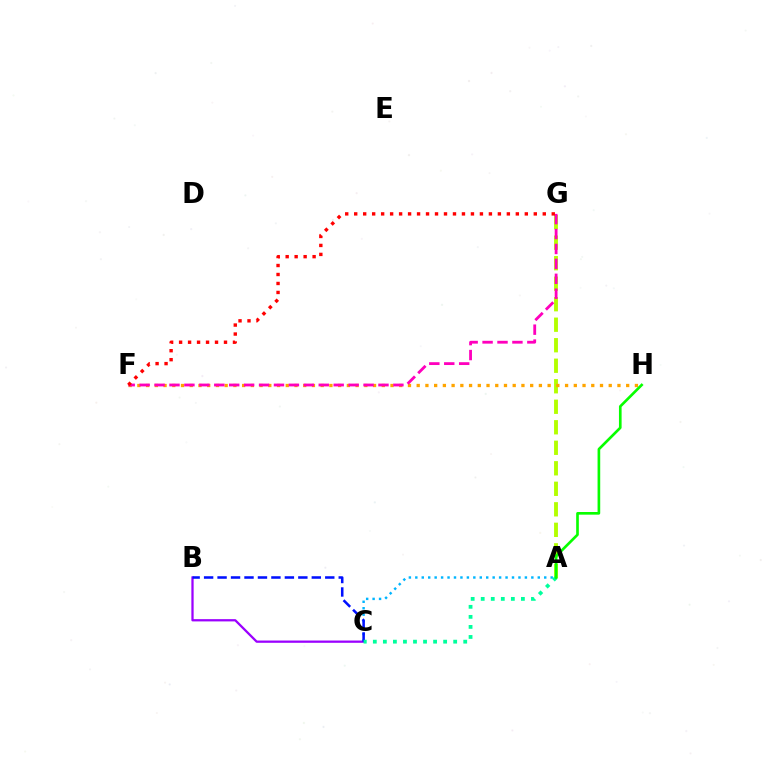{('A', 'C'): [{'color': '#00b5ff', 'line_style': 'dotted', 'thickness': 1.75}, {'color': '#00ff9d', 'line_style': 'dotted', 'thickness': 2.73}], ('A', 'G'): [{'color': '#b3ff00', 'line_style': 'dashed', 'thickness': 2.79}], ('B', 'C'): [{'color': '#9b00ff', 'line_style': 'solid', 'thickness': 1.63}, {'color': '#0010ff', 'line_style': 'dashed', 'thickness': 1.83}], ('F', 'H'): [{'color': '#ffa500', 'line_style': 'dotted', 'thickness': 2.37}], ('F', 'G'): [{'color': '#ff00bd', 'line_style': 'dashed', 'thickness': 2.03}, {'color': '#ff0000', 'line_style': 'dotted', 'thickness': 2.44}], ('A', 'H'): [{'color': '#08ff00', 'line_style': 'solid', 'thickness': 1.91}]}